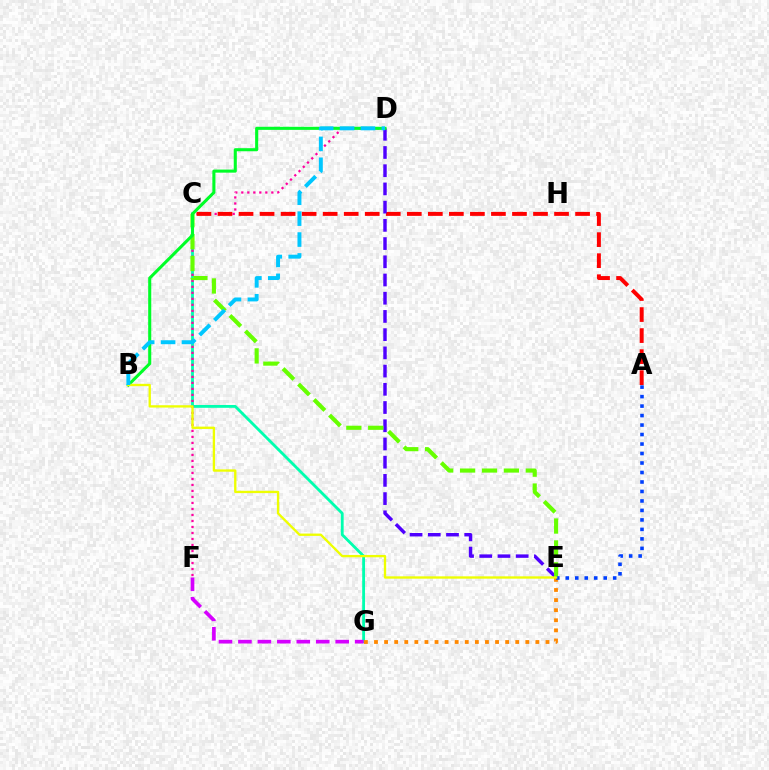{('C', 'G'): [{'color': '#00ffaf', 'line_style': 'solid', 'thickness': 2.04}], ('D', 'F'): [{'color': '#ff00a0', 'line_style': 'dotted', 'thickness': 1.63}], ('A', 'C'): [{'color': '#ff0000', 'line_style': 'dashed', 'thickness': 2.86}], ('D', 'E'): [{'color': '#4f00ff', 'line_style': 'dashed', 'thickness': 2.47}], ('E', 'G'): [{'color': '#ff8800', 'line_style': 'dotted', 'thickness': 2.74}], ('C', 'E'): [{'color': '#66ff00', 'line_style': 'dashed', 'thickness': 2.98}], ('A', 'E'): [{'color': '#003fff', 'line_style': 'dotted', 'thickness': 2.58}], ('B', 'D'): [{'color': '#00ff27', 'line_style': 'solid', 'thickness': 2.21}, {'color': '#00c7ff', 'line_style': 'dashed', 'thickness': 2.84}], ('B', 'E'): [{'color': '#eeff00', 'line_style': 'solid', 'thickness': 1.68}], ('F', 'G'): [{'color': '#d600ff', 'line_style': 'dashed', 'thickness': 2.64}]}